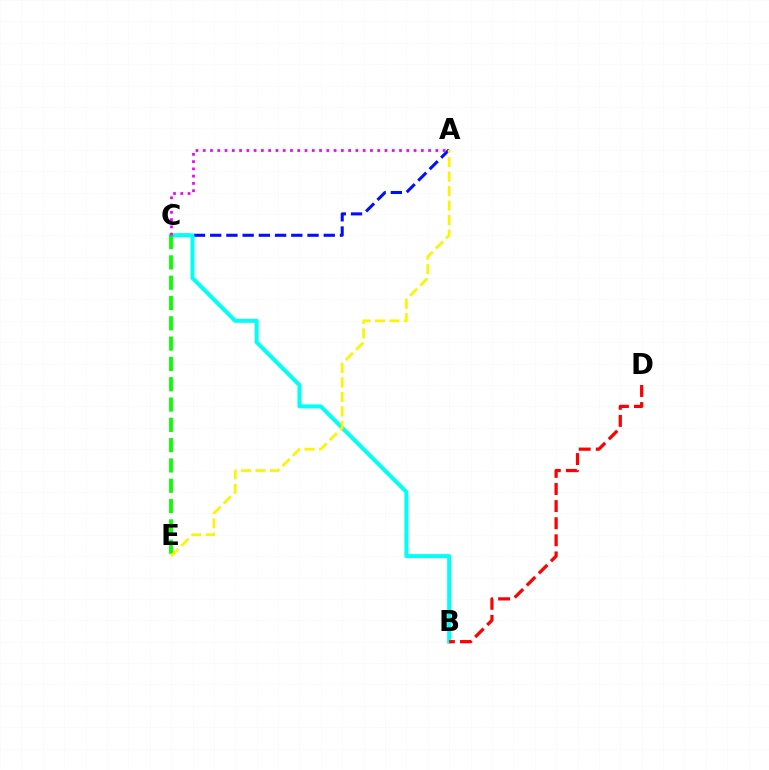{('A', 'C'): [{'color': '#0010ff', 'line_style': 'dashed', 'thickness': 2.2}, {'color': '#ee00ff', 'line_style': 'dotted', 'thickness': 1.98}], ('B', 'C'): [{'color': '#00fff6', 'line_style': 'solid', 'thickness': 2.88}], ('C', 'E'): [{'color': '#08ff00', 'line_style': 'dashed', 'thickness': 2.76}], ('A', 'E'): [{'color': '#fcf500', 'line_style': 'dashed', 'thickness': 1.97}], ('B', 'D'): [{'color': '#ff0000', 'line_style': 'dashed', 'thickness': 2.32}]}